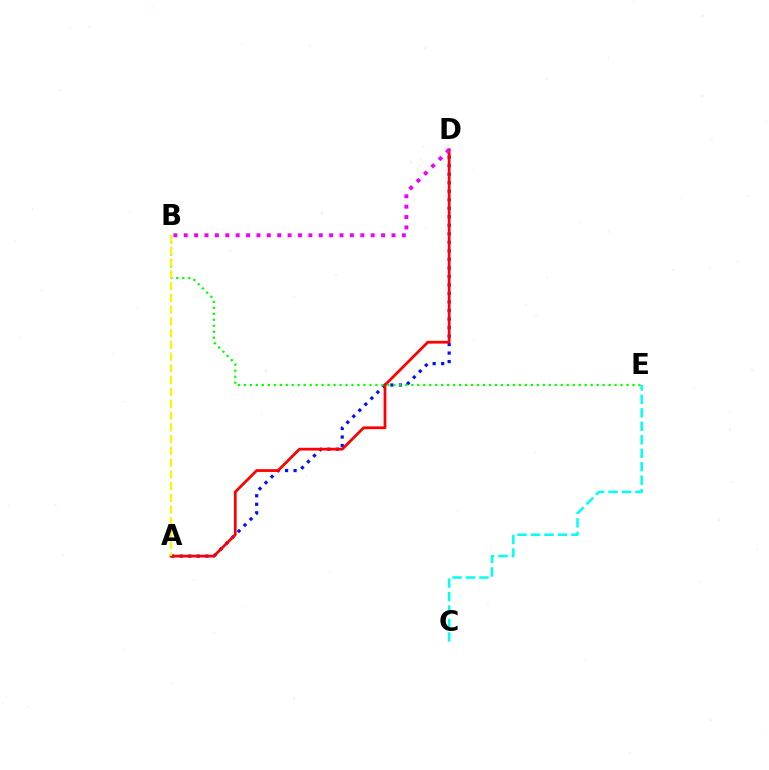{('A', 'D'): [{'color': '#0010ff', 'line_style': 'dotted', 'thickness': 2.31}, {'color': '#ff0000', 'line_style': 'solid', 'thickness': 1.99}], ('B', 'E'): [{'color': '#08ff00', 'line_style': 'dotted', 'thickness': 1.62}], ('B', 'D'): [{'color': '#ee00ff', 'line_style': 'dotted', 'thickness': 2.82}], ('A', 'B'): [{'color': '#fcf500', 'line_style': 'dashed', 'thickness': 1.6}], ('C', 'E'): [{'color': '#00fff6', 'line_style': 'dashed', 'thickness': 1.83}]}